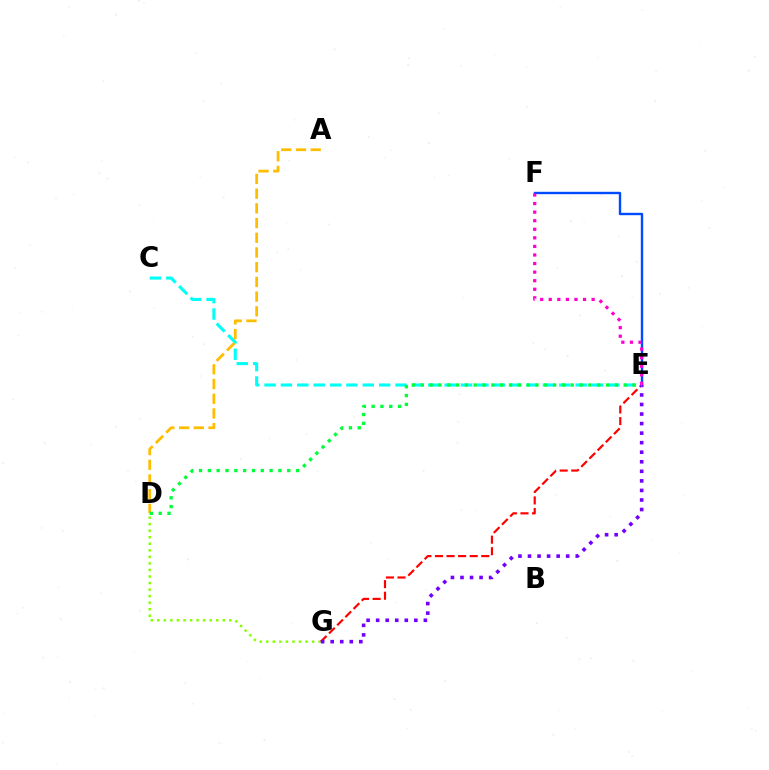{('E', 'F'): [{'color': '#004bff', 'line_style': 'solid', 'thickness': 1.72}, {'color': '#ff00cf', 'line_style': 'dotted', 'thickness': 2.33}], ('C', 'E'): [{'color': '#00fff6', 'line_style': 'dashed', 'thickness': 2.22}], ('A', 'D'): [{'color': '#ffbd00', 'line_style': 'dashed', 'thickness': 2.0}], ('D', 'G'): [{'color': '#84ff00', 'line_style': 'dotted', 'thickness': 1.78}], ('E', 'G'): [{'color': '#ff0000', 'line_style': 'dashed', 'thickness': 1.57}, {'color': '#7200ff', 'line_style': 'dotted', 'thickness': 2.59}], ('D', 'E'): [{'color': '#00ff39', 'line_style': 'dotted', 'thickness': 2.4}]}